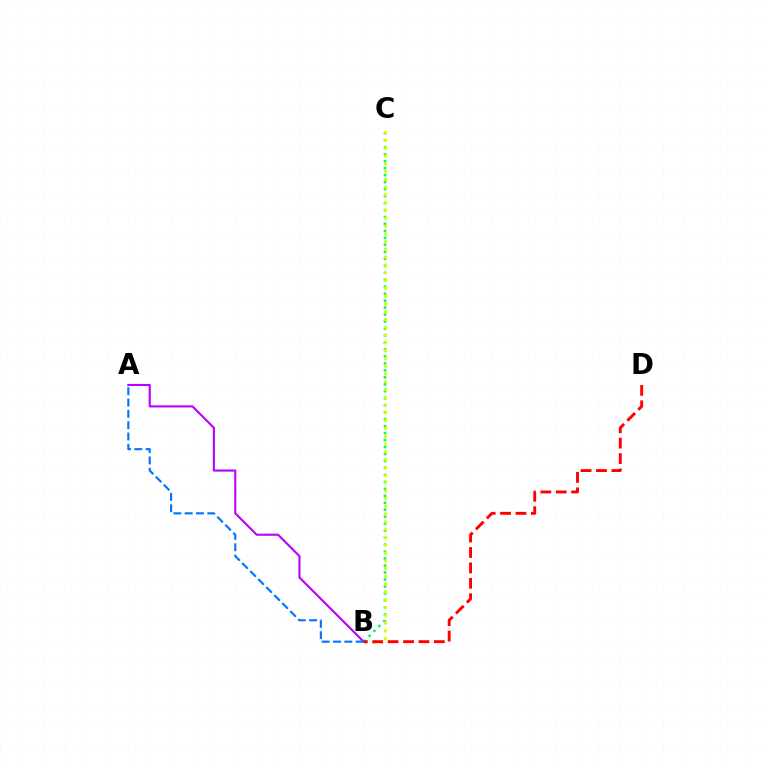{('B', 'C'): [{'color': '#00ff5c', 'line_style': 'dotted', 'thickness': 1.89}, {'color': '#d1ff00', 'line_style': 'dotted', 'thickness': 2.12}], ('B', 'D'): [{'color': '#ff0000', 'line_style': 'dashed', 'thickness': 2.09}], ('A', 'B'): [{'color': '#b900ff', 'line_style': 'solid', 'thickness': 1.51}, {'color': '#0074ff', 'line_style': 'dashed', 'thickness': 1.54}]}